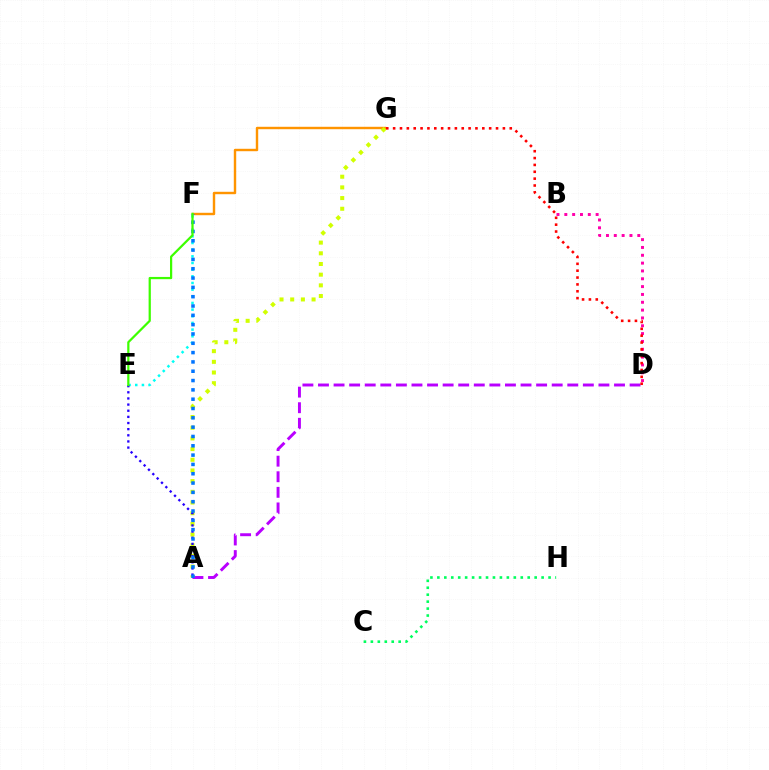{('A', 'D'): [{'color': '#b900ff', 'line_style': 'dashed', 'thickness': 2.12}], ('B', 'D'): [{'color': '#ff00ac', 'line_style': 'dotted', 'thickness': 2.13}], ('E', 'F'): [{'color': '#00fff6', 'line_style': 'dotted', 'thickness': 1.81}, {'color': '#3dff00', 'line_style': 'solid', 'thickness': 1.61}], ('F', 'G'): [{'color': '#ff9400', 'line_style': 'solid', 'thickness': 1.74}], ('C', 'H'): [{'color': '#00ff5c', 'line_style': 'dotted', 'thickness': 1.89}], ('A', 'G'): [{'color': '#d1ff00', 'line_style': 'dotted', 'thickness': 2.9}], ('A', 'E'): [{'color': '#2500ff', 'line_style': 'dotted', 'thickness': 1.67}], ('D', 'G'): [{'color': '#ff0000', 'line_style': 'dotted', 'thickness': 1.86}], ('A', 'F'): [{'color': '#0074ff', 'line_style': 'dotted', 'thickness': 2.53}]}